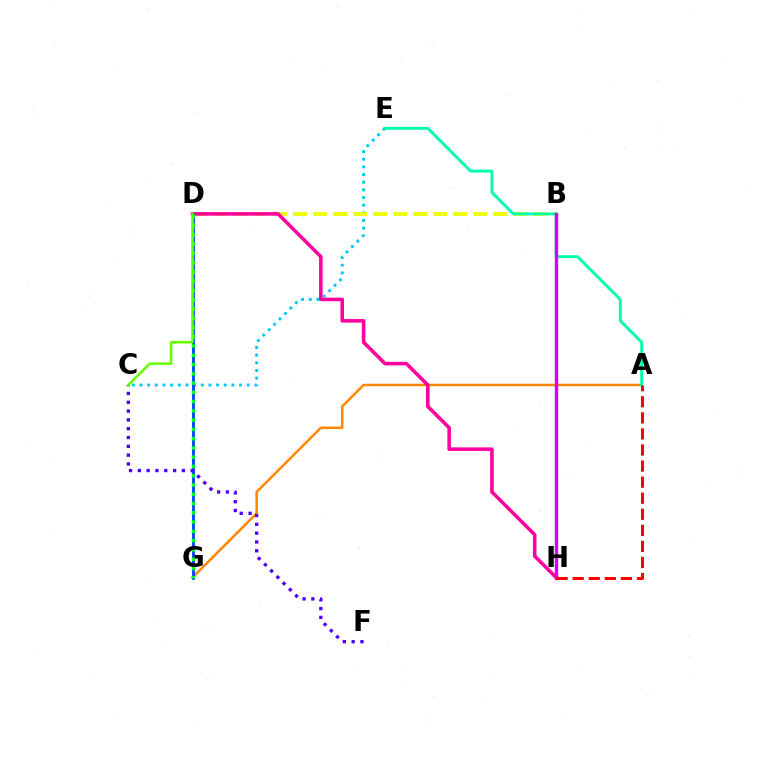{('A', 'G'): [{'color': '#ff8800', 'line_style': 'solid', 'thickness': 1.81}], ('C', 'E'): [{'color': '#00c7ff', 'line_style': 'dotted', 'thickness': 2.08}], ('B', 'D'): [{'color': '#eeff00', 'line_style': 'dashed', 'thickness': 2.72}], ('A', 'E'): [{'color': '#00ffaf', 'line_style': 'solid', 'thickness': 2.1}], ('B', 'H'): [{'color': '#d600ff', 'line_style': 'solid', 'thickness': 2.45}], ('D', 'H'): [{'color': '#ff00a0', 'line_style': 'solid', 'thickness': 2.56}], ('D', 'G'): [{'color': '#003fff', 'line_style': 'solid', 'thickness': 2.0}, {'color': '#00ff27', 'line_style': 'dotted', 'thickness': 2.52}], ('C', 'F'): [{'color': '#4f00ff', 'line_style': 'dotted', 'thickness': 2.39}], ('C', 'D'): [{'color': '#66ff00', 'line_style': 'solid', 'thickness': 1.84}], ('A', 'H'): [{'color': '#ff0000', 'line_style': 'dashed', 'thickness': 2.18}]}